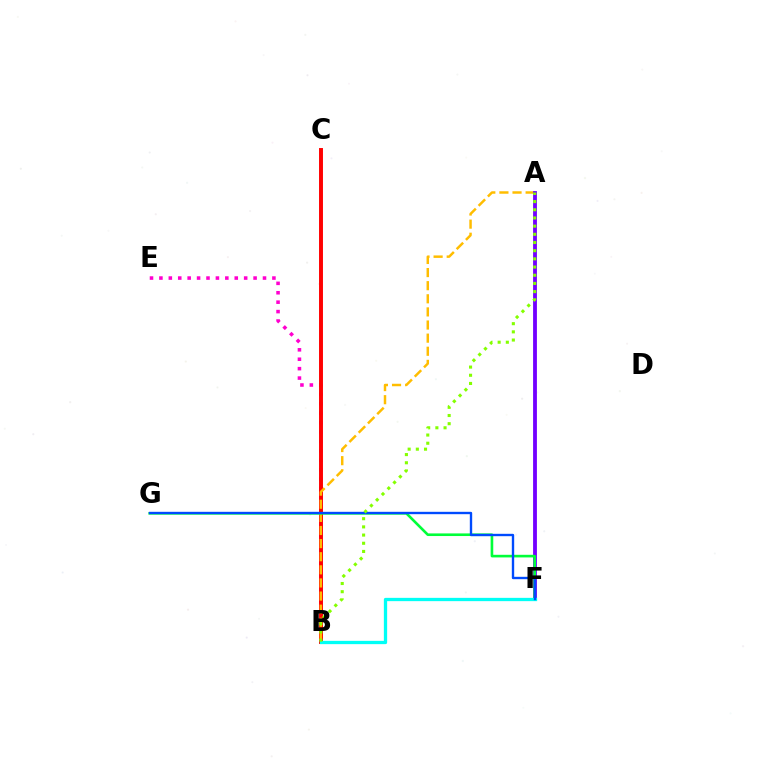{('B', 'E'): [{'color': '#ff00cf', 'line_style': 'dotted', 'thickness': 2.56}], ('B', 'C'): [{'color': '#ff0000', 'line_style': 'solid', 'thickness': 2.83}], ('A', 'B'): [{'color': '#ffbd00', 'line_style': 'dashed', 'thickness': 1.78}, {'color': '#84ff00', 'line_style': 'dotted', 'thickness': 2.22}], ('A', 'F'): [{'color': '#7200ff', 'line_style': 'solid', 'thickness': 2.75}], ('F', 'G'): [{'color': '#00ff39', 'line_style': 'solid', 'thickness': 1.89}, {'color': '#004bff', 'line_style': 'solid', 'thickness': 1.71}], ('B', 'F'): [{'color': '#00fff6', 'line_style': 'solid', 'thickness': 2.37}]}